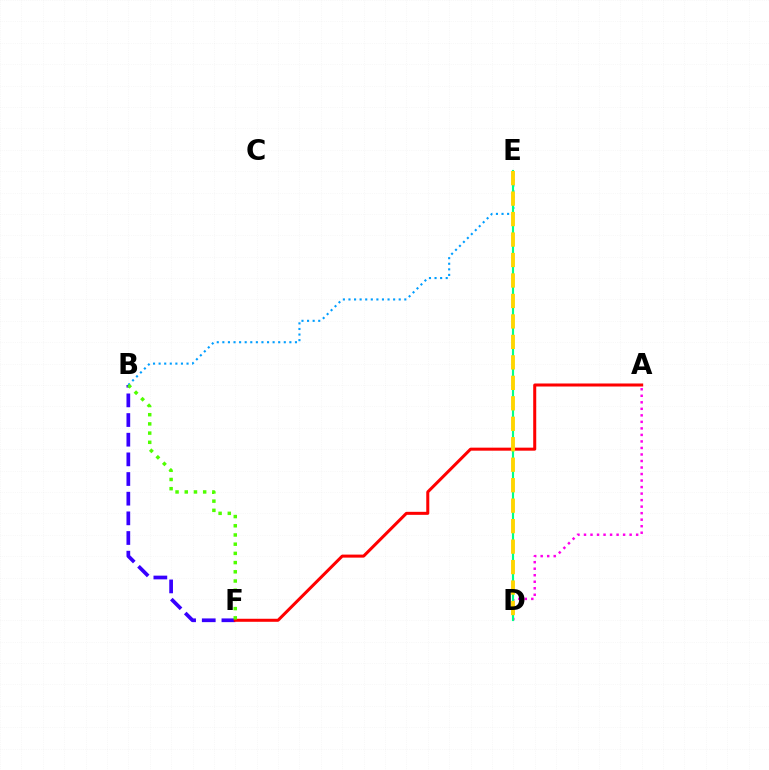{('A', 'D'): [{'color': '#ff00ed', 'line_style': 'dotted', 'thickness': 1.77}], ('B', 'F'): [{'color': '#3700ff', 'line_style': 'dashed', 'thickness': 2.67}, {'color': '#4fff00', 'line_style': 'dotted', 'thickness': 2.5}], ('B', 'E'): [{'color': '#009eff', 'line_style': 'dotted', 'thickness': 1.52}], ('D', 'E'): [{'color': '#00ff86', 'line_style': 'solid', 'thickness': 1.55}, {'color': '#ffd500', 'line_style': 'dashed', 'thickness': 2.78}], ('A', 'F'): [{'color': '#ff0000', 'line_style': 'solid', 'thickness': 2.18}]}